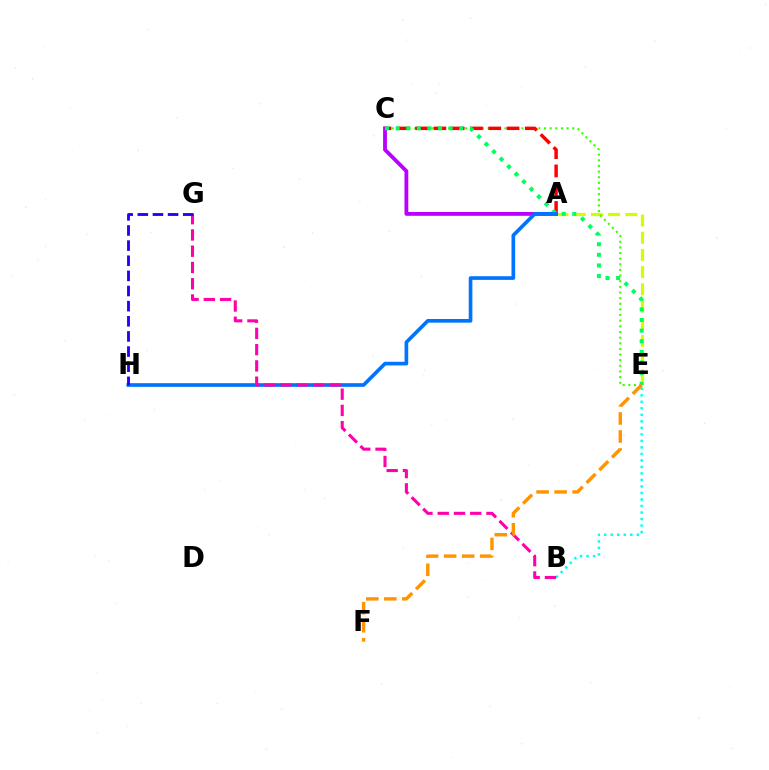{('A', 'E'): [{'color': '#d1ff00', 'line_style': 'dashed', 'thickness': 2.34}], ('C', 'E'): [{'color': '#3dff00', 'line_style': 'dotted', 'thickness': 1.53}, {'color': '#00ff5c', 'line_style': 'dotted', 'thickness': 2.88}], ('A', 'C'): [{'color': '#b900ff', 'line_style': 'solid', 'thickness': 2.75}, {'color': '#ff0000', 'line_style': 'dashed', 'thickness': 2.48}], ('B', 'E'): [{'color': '#00fff6', 'line_style': 'dotted', 'thickness': 1.77}], ('A', 'H'): [{'color': '#0074ff', 'line_style': 'solid', 'thickness': 2.63}], ('B', 'G'): [{'color': '#ff00ac', 'line_style': 'dashed', 'thickness': 2.21}], ('G', 'H'): [{'color': '#2500ff', 'line_style': 'dashed', 'thickness': 2.06}], ('E', 'F'): [{'color': '#ff9400', 'line_style': 'dashed', 'thickness': 2.45}]}